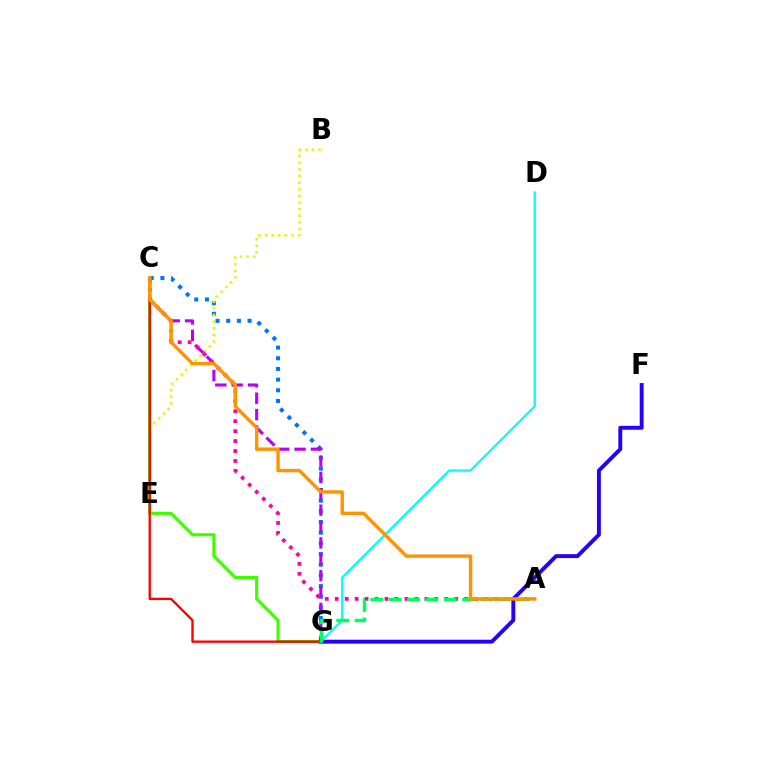{('C', 'G'): [{'color': '#0074ff', 'line_style': 'dotted', 'thickness': 2.9}, {'color': '#3dff00', 'line_style': 'solid', 'thickness': 2.26}, {'color': '#b900ff', 'line_style': 'dashed', 'thickness': 2.22}, {'color': '#ff0000', 'line_style': 'solid', 'thickness': 1.69}], ('B', 'E'): [{'color': '#d1ff00', 'line_style': 'dotted', 'thickness': 1.8}], ('F', 'G'): [{'color': '#2500ff', 'line_style': 'solid', 'thickness': 2.81}], ('A', 'C'): [{'color': '#ff00ac', 'line_style': 'dotted', 'thickness': 2.71}, {'color': '#ff9400', 'line_style': 'solid', 'thickness': 2.46}], ('D', 'G'): [{'color': '#00fff6', 'line_style': 'solid', 'thickness': 1.63}], ('A', 'G'): [{'color': '#00ff5c', 'line_style': 'dashed', 'thickness': 2.5}]}